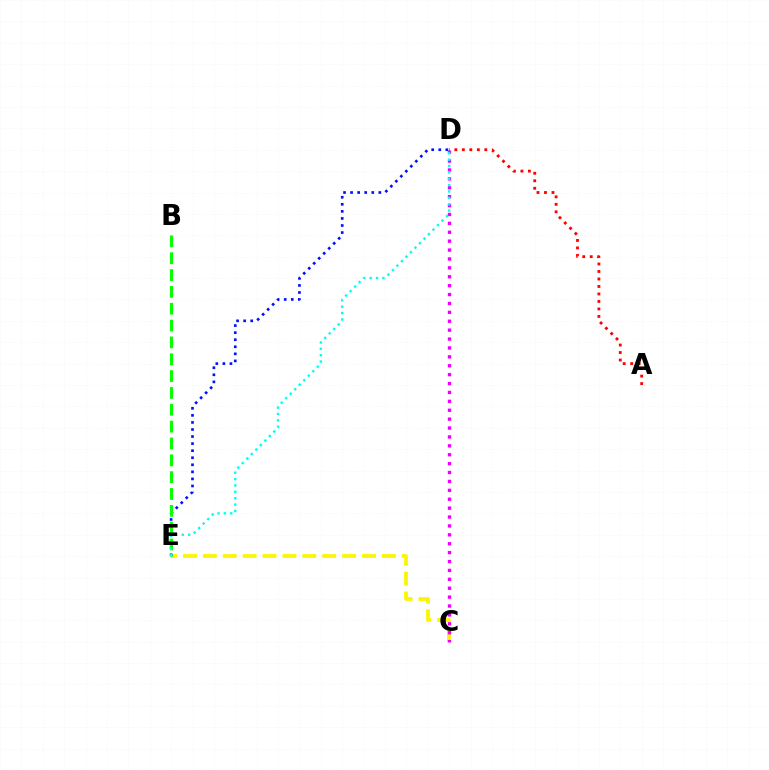{('C', 'E'): [{'color': '#fcf500', 'line_style': 'dashed', 'thickness': 2.7}], ('A', 'D'): [{'color': '#ff0000', 'line_style': 'dotted', 'thickness': 2.04}], ('D', 'E'): [{'color': '#0010ff', 'line_style': 'dotted', 'thickness': 1.92}, {'color': '#00fff6', 'line_style': 'dotted', 'thickness': 1.73}], ('B', 'E'): [{'color': '#08ff00', 'line_style': 'dashed', 'thickness': 2.29}], ('C', 'D'): [{'color': '#ee00ff', 'line_style': 'dotted', 'thickness': 2.42}]}